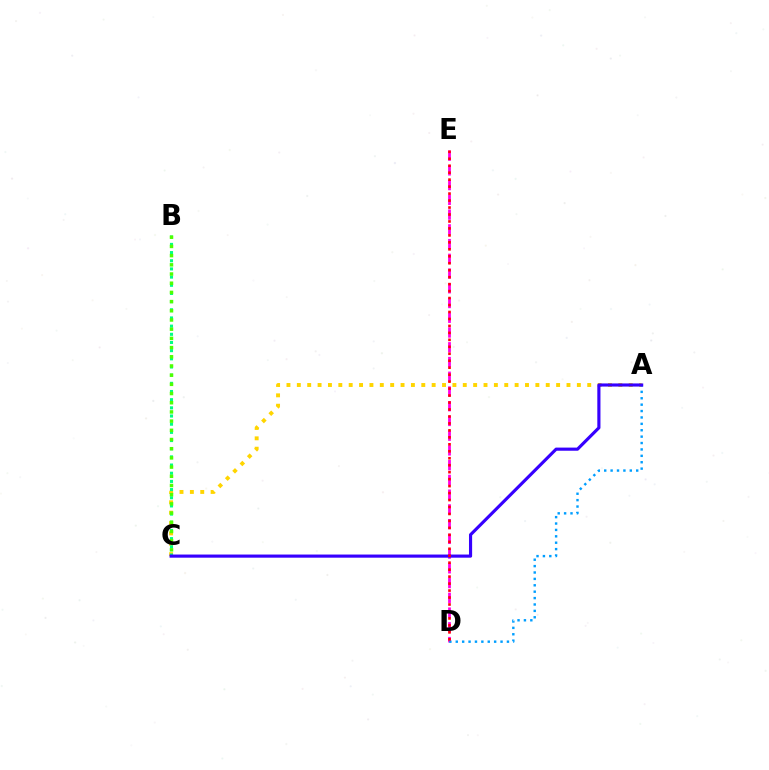{('A', 'C'): [{'color': '#ffd500', 'line_style': 'dotted', 'thickness': 2.82}, {'color': '#3700ff', 'line_style': 'solid', 'thickness': 2.26}], ('D', 'E'): [{'color': '#ff00ed', 'line_style': 'dashed', 'thickness': 2.0}, {'color': '#ff0000', 'line_style': 'dotted', 'thickness': 1.89}], ('A', 'D'): [{'color': '#009eff', 'line_style': 'dotted', 'thickness': 1.74}], ('B', 'C'): [{'color': '#00ff86', 'line_style': 'dotted', 'thickness': 2.22}, {'color': '#4fff00', 'line_style': 'dotted', 'thickness': 2.5}]}